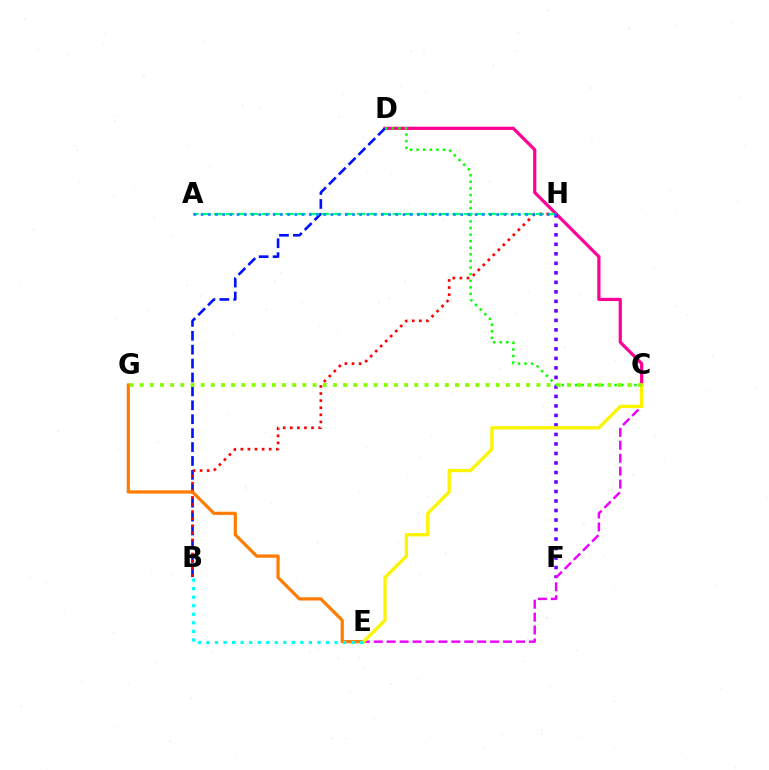{('C', 'D'): [{'color': '#ff0094', 'line_style': 'solid', 'thickness': 2.32}, {'color': '#08ff00', 'line_style': 'dotted', 'thickness': 1.79}], ('B', 'D'): [{'color': '#0010ff', 'line_style': 'dashed', 'thickness': 1.89}], ('B', 'H'): [{'color': '#ff0000', 'line_style': 'dotted', 'thickness': 1.92}], ('F', 'H'): [{'color': '#7200ff', 'line_style': 'dotted', 'thickness': 2.58}], ('C', 'E'): [{'color': '#ee00ff', 'line_style': 'dashed', 'thickness': 1.76}, {'color': '#fcf500', 'line_style': 'solid', 'thickness': 2.37}], ('E', 'G'): [{'color': '#ff7c00', 'line_style': 'solid', 'thickness': 2.31}], ('A', 'H'): [{'color': '#00ff74', 'line_style': 'dashed', 'thickness': 1.62}, {'color': '#008cff', 'line_style': 'dotted', 'thickness': 1.96}], ('B', 'E'): [{'color': '#00fff6', 'line_style': 'dotted', 'thickness': 2.32}], ('C', 'G'): [{'color': '#84ff00', 'line_style': 'dotted', 'thickness': 2.76}]}